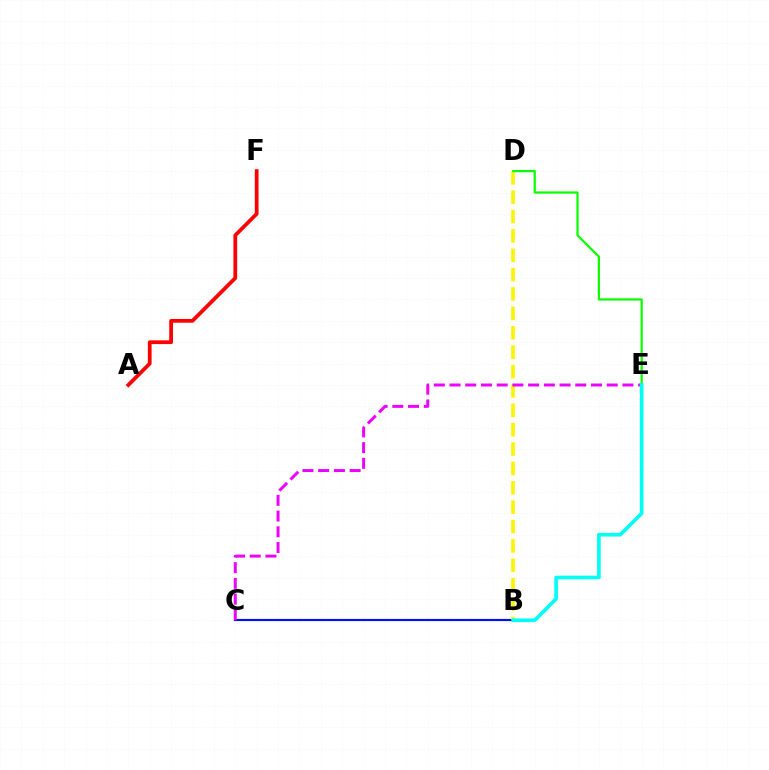{('B', 'C'): [{'color': '#0010ff', 'line_style': 'solid', 'thickness': 1.56}], ('A', 'F'): [{'color': '#ff0000', 'line_style': 'solid', 'thickness': 2.7}], ('B', 'D'): [{'color': '#fcf500', 'line_style': 'dashed', 'thickness': 2.63}], ('C', 'E'): [{'color': '#ee00ff', 'line_style': 'dashed', 'thickness': 2.14}], ('D', 'E'): [{'color': '#08ff00', 'line_style': 'solid', 'thickness': 1.6}], ('B', 'E'): [{'color': '#00fff6', 'line_style': 'solid', 'thickness': 2.63}]}